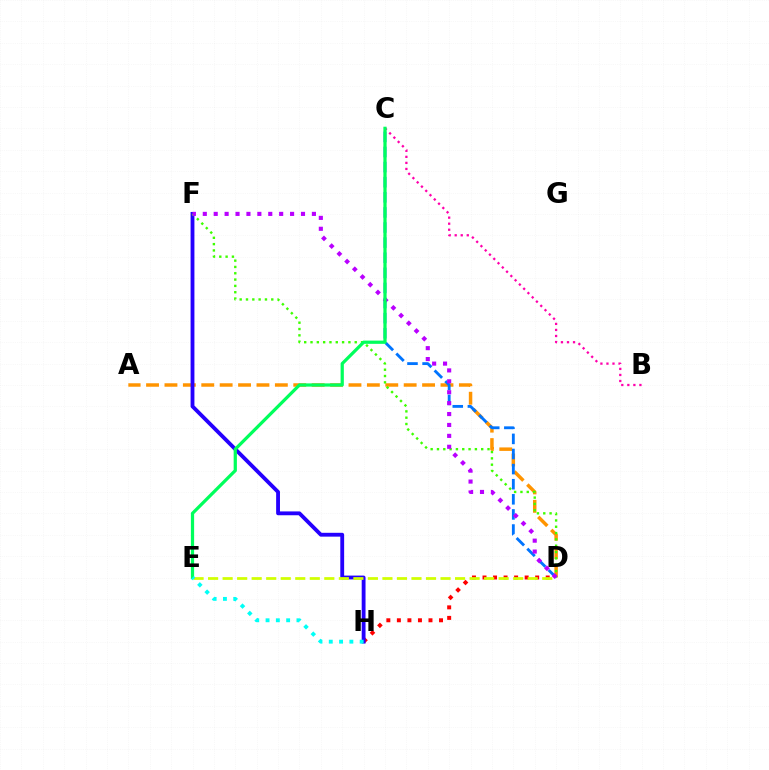{('A', 'D'): [{'color': '#ff9400', 'line_style': 'dashed', 'thickness': 2.5}], ('D', 'H'): [{'color': '#ff0000', 'line_style': 'dotted', 'thickness': 2.86}], ('F', 'H'): [{'color': '#2500ff', 'line_style': 'solid', 'thickness': 2.76}], ('D', 'F'): [{'color': '#3dff00', 'line_style': 'dotted', 'thickness': 1.72}, {'color': '#b900ff', 'line_style': 'dotted', 'thickness': 2.96}], ('B', 'C'): [{'color': '#ff00ac', 'line_style': 'dotted', 'thickness': 1.64}], ('C', 'D'): [{'color': '#0074ff', 'line_style': 'dashed', 'thickness': 2.05}], ('D', 'E'): [{'color': '#d1ff00', 'line_style': 'dashed', 'thickness': 1.97}], ('C', 'E'): [{'color': '#00ff5c', 'line_style': 'solid', 'thickness': 2.33}], ('E', 'H'): [{'color': '#00fff6', 'line_style': 'dotted', 'thickness': 2.8}]}